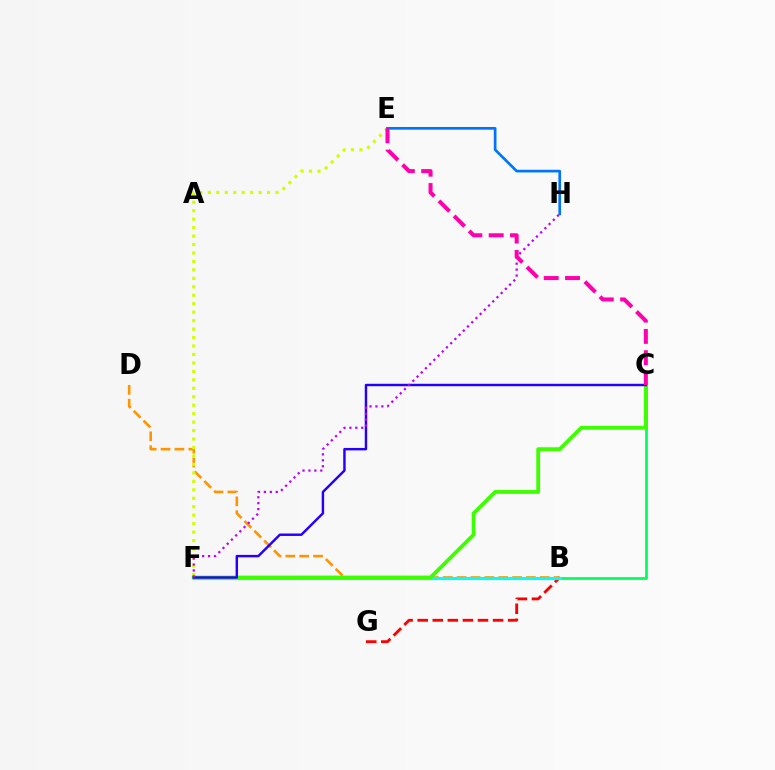{('B', 'D'): [{'color': '#ff9400', 'line_style': 'dashed', 'thickness': 1.88}], ('B', 'G'): [{'color': '#ff0000', 'line_style': 'dashed', 'thickness': 2.05}], ('E', 'F'): [{'color': '#d1ff00', 'line_style': 'dotted', 'thickness': 2.3}], ('B', 'C'): [{'color': '#00ff5c', 'line_style': 'solid', 'thickness': 1.97}], ('E', 'H'): [{'color': '#0074ff', 'line_style': 'solid', 'thickness': 1.93}], ('B', 'F'): [{'color': '#00fff6', 'line_style': 'solid', 'thickness': 2.27}], ('C', 'F'): [{'color': '#3dff00', 'line_style': 'solid', 'thickness': 2.75}, {'color': '#2500ff', 'line_style': 'solid', 'thickness': 1.76}], ('F', 'H'): [{'color': '#b900ff', 'line_style': 'dotted', 'thickness': 1.61}], ('C', 'E'): [{'color': '#ff00ac', 'line_style': 'dashed', 'thickness': 2.89}]}